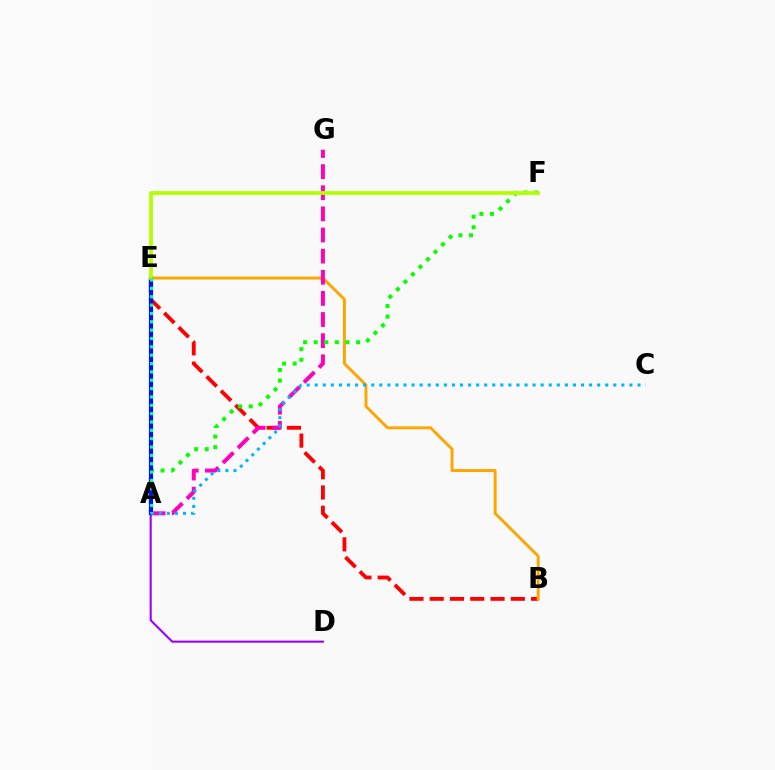{('B', 'E'): [{'color': '#ff0000', 'line_style': 'dashed', 'thickness': 2.75}, {'color': '#ffa500', 'line_style': 'solid', 'thickness': 2.11}], ('A', 'G'): [{'color': '#ff00bd', 'line_style': 'dashed', 'thickness': 2.87}], ('A', 'D'): [{'color': '#9b00ff', 'line_style': 'solid', 'thickness': 1.51}], ('A', 'F'): [{'color': '#08ff00', 'line_style': 'dotted', 'thickness': 2.88}], ('A', 'E'): [{'color': '#0010ff', 'line_style': 'solid', 'thickness': 2.97}, {'color': '#00ff9d', 'line_style': 'dotted', 'thickness': 2.27}], ('A', 'C'): [{'color': '#00b5ff', 'line_style': 'dotted', 'thickness': 2.19}], ('E', 'F'): [{'color': '#b3ff00', 'line_style': 'solid', 'thickness': 2.72}]}